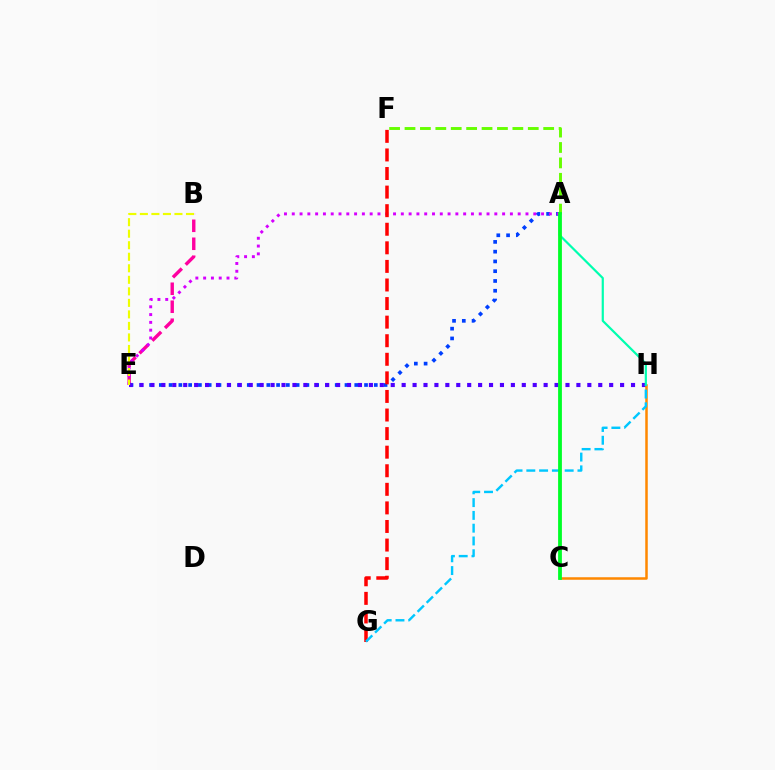{('A', 'F'): [{'color': '#66ff00', 'line_style': 'dashed', 'thickness': 2.09}], ('B', 'E'): [{'color': '#ff00a0', 'line_style': 'dashed', 'thickness': 2.44}, {'color': '#eeff00', 'line_style': 'dashed', 'thickness': 1.57}], ('A', 'E'): [{'color': '#003fff', 'line_style': 'dotted', 'thickness': 2.65}, {'color': '#d600ff', 'line_style': 'dotted', 'thickness': 2.12}], ('E', 'H'): [{'color': '#4f00ff', 'line_style': 'dotted', 'thickness': 2.97}], ('C', 'H'): [{'color': '#ff8800', 'line_style': 'solid', 'thickness': 1.81}], ('F', 'G'): [{'color': '#ff0000', 'line_style': 'dashed', 'thickness': 2.52}], ('A', 'H'): [{'color': '#00ffaf', 'line_style': 'solid', 'thickness': 1.58}], ('G', 'H'): [{'color': '#00c7ff', 'line_style': 'dashed', 'thickness': 1.74}], ('A', 'C'): [{'color': '#00ff27', 'line_style': 'solid', 'thickness': 2.73}]}